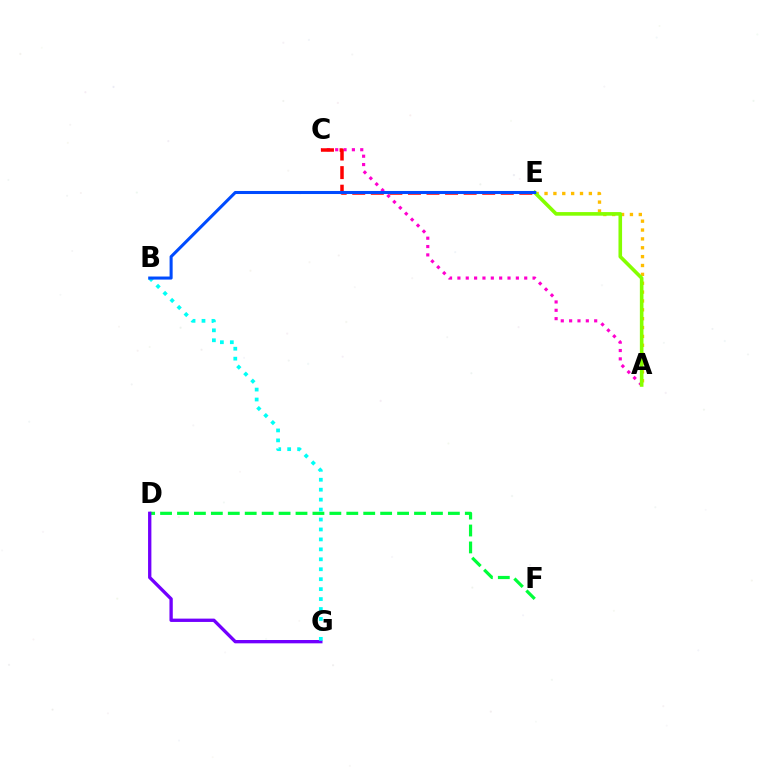{('D', 'F'): [{'color': '#00ff39', 'line_style': 'dashed', 'thickness': 2.3}], ('A', 'E'): [{'color': '#ffbd00', 'line_style': 'dotted', 'thickness': 2.41}, {'color': '#84ff00', 'line_style': 'solid', 'thickness': 2.59}], ('A', 'C'): [{'color': '#ff00cf', 'line_style': 'dotted', 'thickness': 2.27}], ('D', 'G'): [{'color': '#7200ff', 'line_style': 'solid', 'thickness': 2.39}], ('B', 'G'): [{'color': '#00fff6', 'line_style': 'dotted', 'thickness': 2.7}], ('C', 'E'): [{'color': '#ff0000', 'line_style': 'dashed', 'thickness': 2.52}], ('B', 'E'): [{'color': '#004bff', 'line_style': 'solid', 'thickness': 2.2}]}